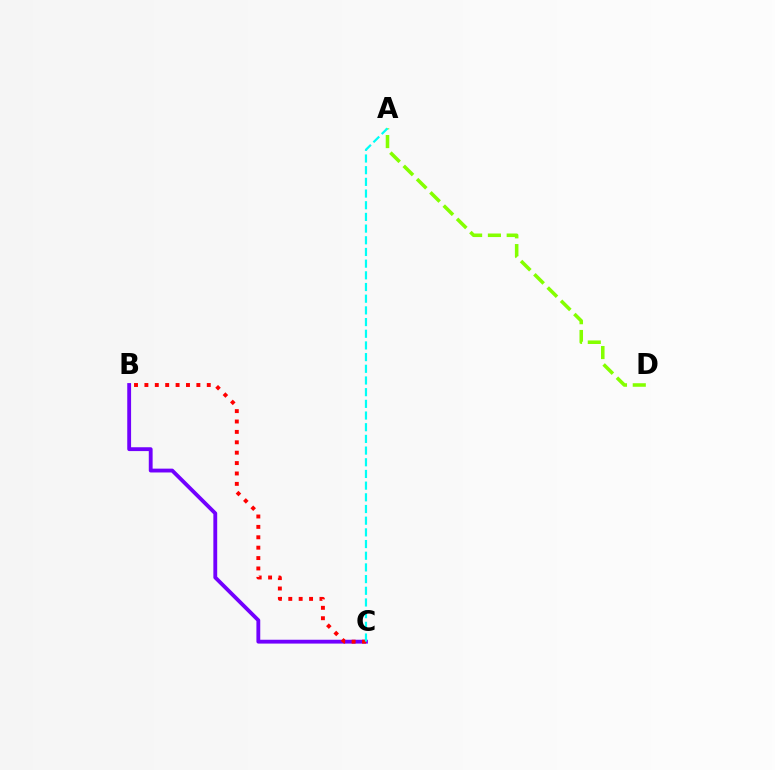{('B', 'C'): [{'color': '#7200ff', 'line_style': 'solid', 'thickness': 2.76}, {'color': '#ff0000', 'line_style': 'dotted', 'thickness': 2.82}], ('A', 'D'): [{'color': '#84ff00', 'line_style': 'dashed', 'thickness': 2.55}], ('A', 'C'): [{'color': '#00fff6', 'line_style': 'dashed', 'thickness': 1.59}]}